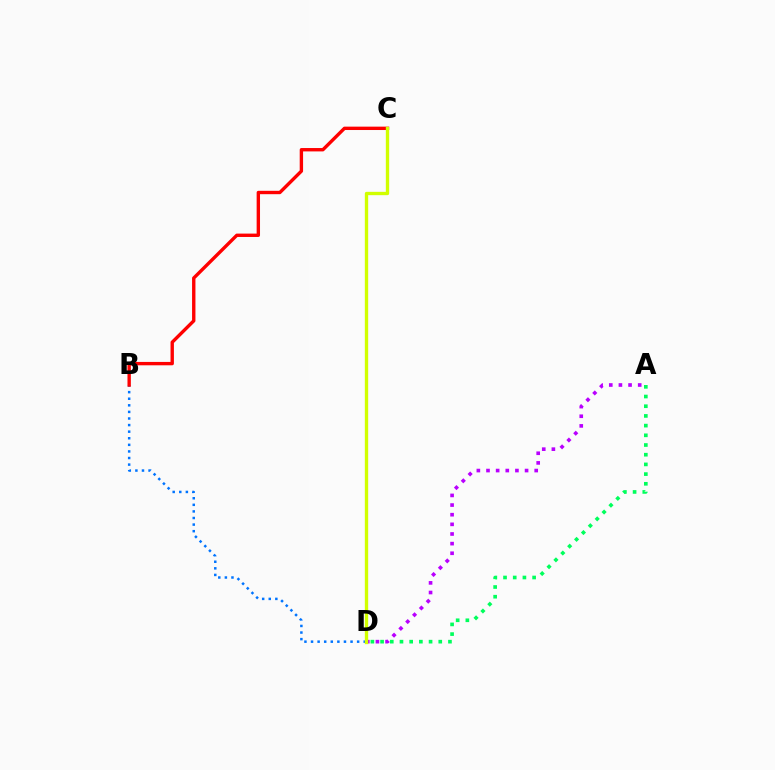{('A', 'D'): [{'color': '#00ff5c', 'line_style': 'dotted', 'thickness': 2.63}, {'color': '#b900ff', 'line_style': 'dotted', 'thickness': 2.62}], ('B', 'D'): [{'color': '#0074ff', 'line_style': 'dotted', 'thickness': 1.79}], ('B', 'C'): [{'color': '#ff0000', 'line_style': 'solid', 'thickness': 2.43}], ('C', 'D'): [{'color': '#d1ff00', 'line_style': 'solid', 'thickness': 2.4}]}